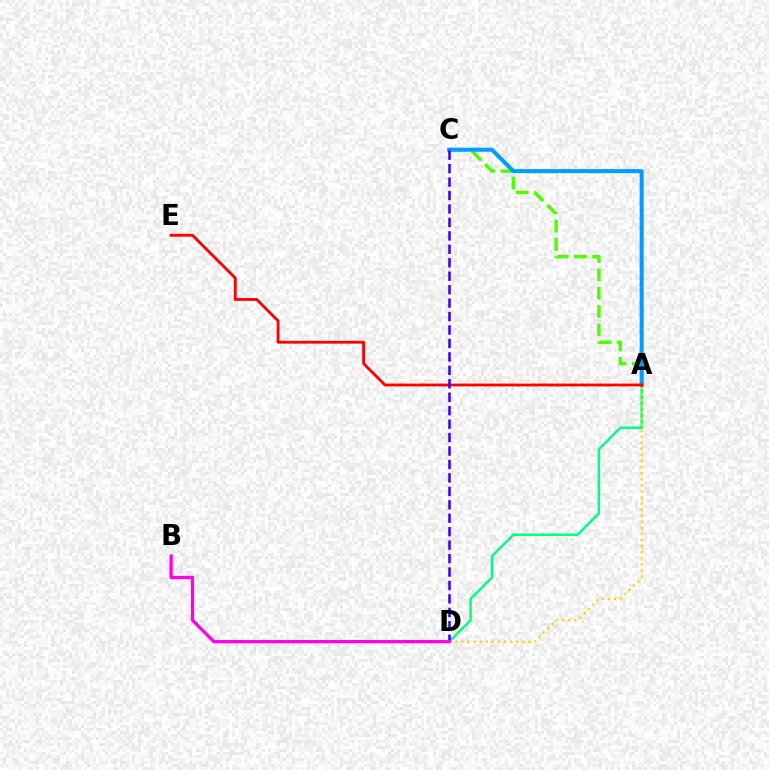{('A', 'D'): [{'color': '#00ff86', 'line_style': 'solid', 'thickness': 1.78}, {'color': '#ffd500', 'line_style': 'dotted', 'thickness': 1.65}], ('A', 'C'): [{'color': '#4fff00', 'line_style': 'dashed', 'thickness': 2.49}, {'color': '#009eff', 'line_style': 'solid', 'thickness': 2.92}], ('A', 'E'): [{'color': '#ff0000', 'line_style': 'solid', 'thickness': 2.04}], ('C', 'D'): [{'color': '#3700ff', 'line_style': 'dashed', 'thickness': 1.83}], ('B', 'D'): [{'color': '#ff00ed', 'line_style': 'solid', 'thickness': 2.36}]}